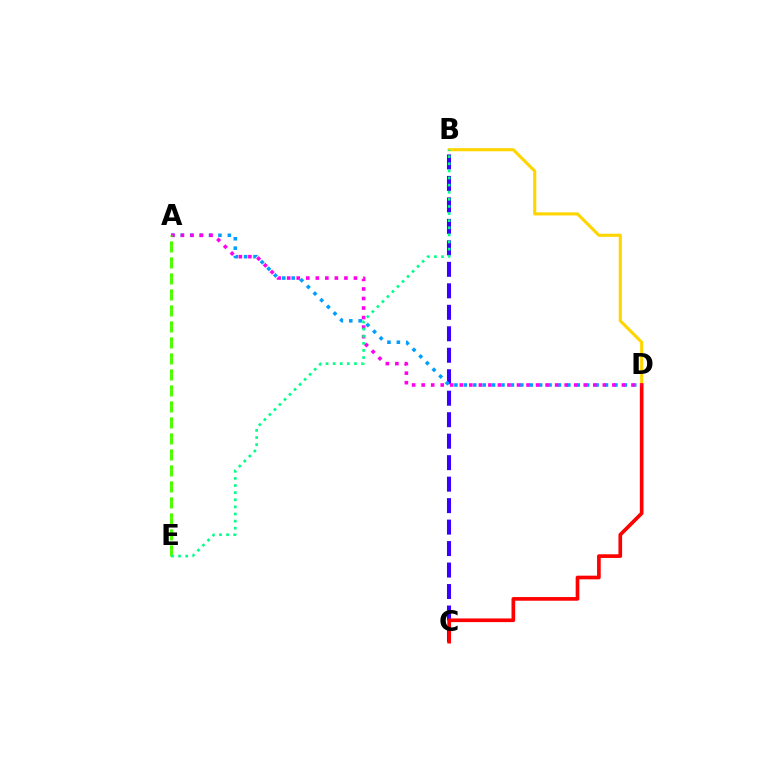{('B', 'D'): [{'color': '#ffd500', 'line_style': 'solid', 'thickness': 2.22}], ('B', 'C'): [{'color': '#3700ff', 'line_style': 'dashed', 'thickness': 2.92}], ('C', 'D'): [{'color': '#ff0000', 'line_style': 'solid', 'thickness': 2.64}], ('A', 'D'): [{'color': '#009eff', 'line_style': 'dotted', 'thickness': 2.56}, {'color': '#ff00ed', 'line_style': 'dotted', 'thickness': 2.59}], ('A', 'E'): [{'color': '#4fff00', 'line_style': 'dashed', 'thickness': 2.17}], ('B', 'E'): [{'color': '#00ff86', 'line_style': 'dotted', 'thickness': 1.93}]}